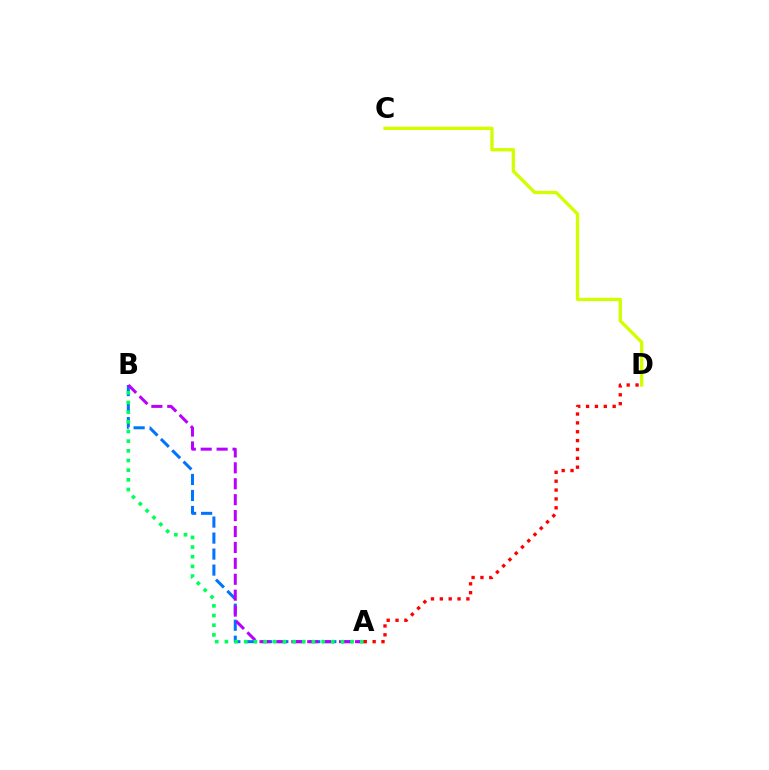{('A', 'B'): [{'color': '#0074ff', 'line_style': 'dashed', 'thickness': 2.17}, {'color': '#b900ff', 'line_style': 'dashed', 'thickness': 2.16}, {'color': '#00ff5c', 'line_style': 'dotted', 'thickness': 2.63}], ('A', 'D'): [{'color': '#ff0000', 'line_style': 'dotted', 'thickness': 2.41}], ('C', 'D'): [{'color': '#d1ff00', 'line_style': 'solid', 'thickness': 2.4}]}